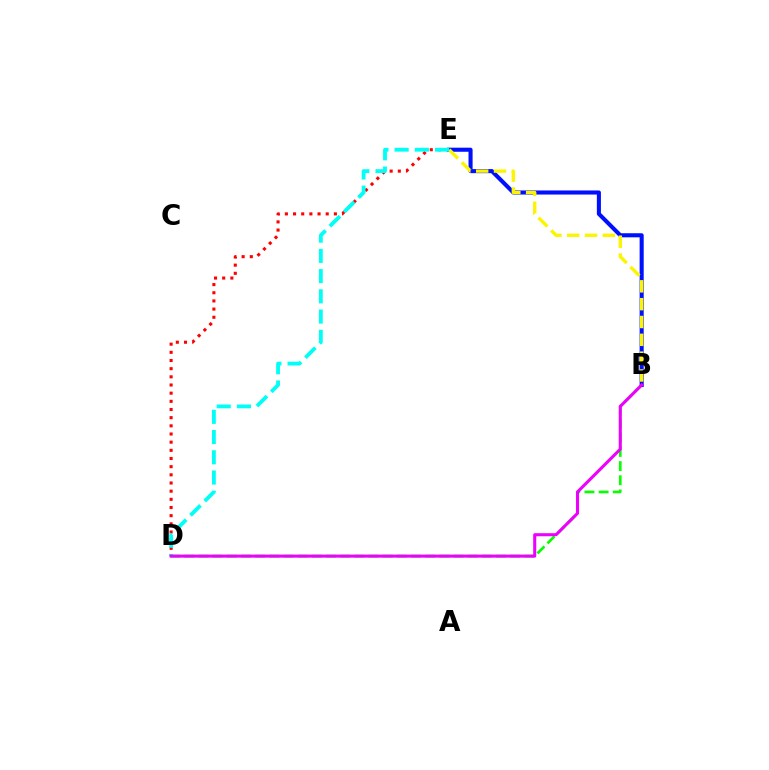{('B', 'D'): [{'color': '#08ff00', 'line_style': 'dashed', 'thickness': 1.92}, {'color': '#ee00ff', 'line_style': 'solid', 'thickness': 2.21}], ('D', 'E'): [{'color': '#ff0000', 'line_style': 'dotted', 'thickness': 2.22}, {'color': '#00fff6', 'line_style': 'dashed', 'thickness': 2.75}], ('B', 'E'): [{'color': '#0010ff', 'line_style': 'solid', 'thickness': 2.93}, {'color': '#fcf500', 'line_style': 'dashed', 'thickness': 2.42}]}